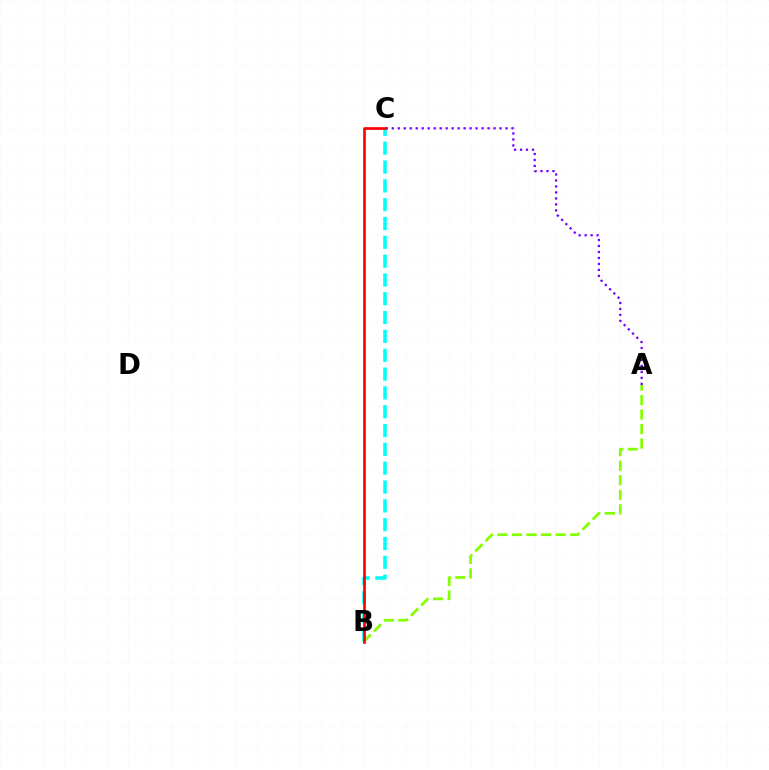{('A', 'B'): [{'color': '#84ff00', 'line_style': 'dashed', 'thickness': 1.97}], ('B', 'C'): [{'color': '#00fff6', 'line_style': 'dashed', 'thickness': 2.56}, {'color': '#ff0000', 'line_style': 'solid', 'thickness': 1.92}], ('A', 'C'): [{'color': '#7200ff', 'line_style': 'dotted', 'thickness': 1.63}]}